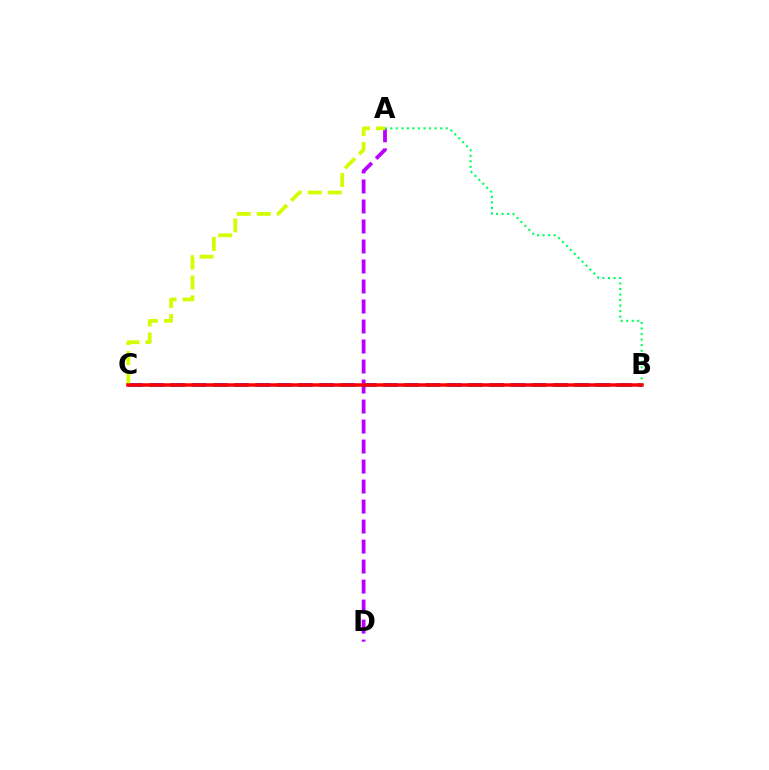{('B', 'C'): [{'color': '#0074ff', 'line_style': 'dashed', 'thickness': 2.89}, {'color': '#ff0000', 'line_style': 'solid', 'thickness': 2.52}], ('A', 'D'): [{'color': '#b900ff', 'line_style': 'dashed', 'thickness': 2.72}], ('A', 'B'): [{'color': '#00ff5c', 'line_style': 'dotted', 'thickness': 1.51}], ('A', 'C'): [{'color': '#d1ff00', 'line_style': 'dashed', 'thickness': 2.71}]}